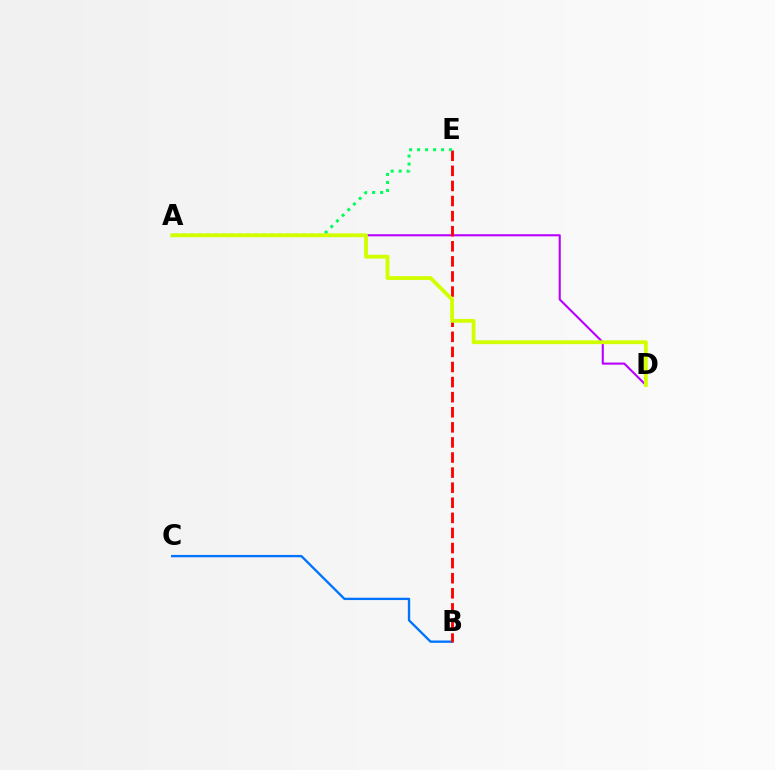{('A', 'D'): [{'color': '#b900ff', 'line_style': 'solid', 'thickness': 1.52}, {'color': '#d1ff00', 'line_style': 'solid', 'thickness': 2.75}], ('B', 'C'): [{'color': '#0074ff', 'line_style': 'solid', 'thickness': 1.68}], ('B', 'E'): [{'color': '#ff0000', 'line_style': 'dashed', 'thickness': 2.05}], ('A', 'E'): [{'color': '#00ff5c', 'line_style': 'dotted', 'thickness': 2.17}]}